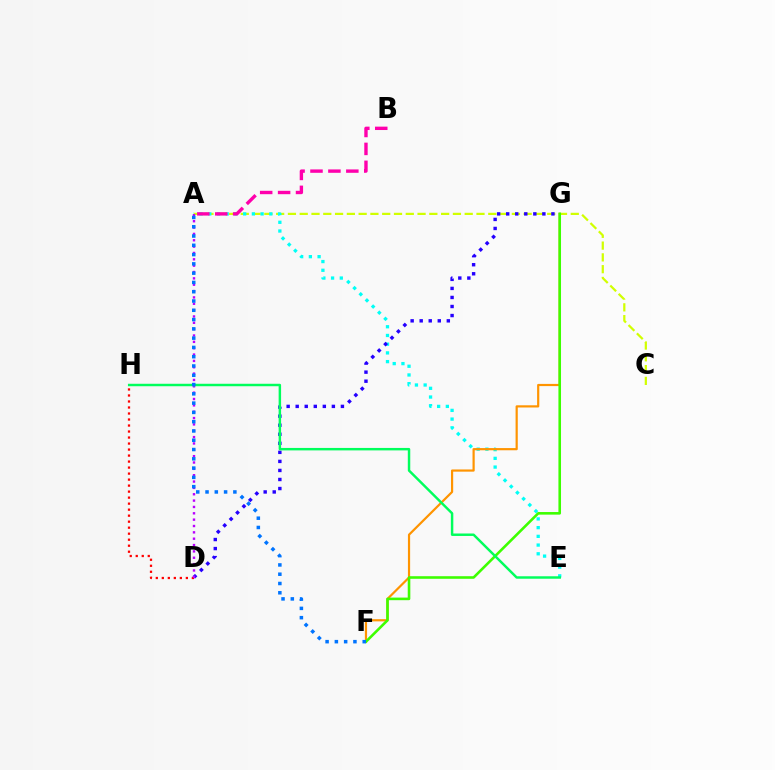{('A', 'C'): [{'color': '#d1ff00', 'line_style': 'dashed', 'thickness': 1.6}], ('A', 'E'): [{'color': '#00fff6', 'line_style': 'dotted', 'thickness': 2.37}], ('F', 'G'): [{'color': '#ff9400', 'line_style': 'solid', 'thickness': 1.58}, {'color': '#3dff00', 'line_style': 'solid', 'thickness': 1.87}], ('D', 'H'): [{'color': '#ff0000', 'line_style': 'dotted', 'thickness': 1.63}], ('A', 'B'): [{'color': '#ff00ac', 'line_style': 'dashed', 'thickness': 2.43}], ('D', 'G'): [{'color': '#2500ff', 'line_style': 'dotted', 'thickness': 2.46}], ('A', 'D'): [{'color': '#b900ff', 'line_style': 'dotted', 'thickness': 1.73}], ('E', 'H'): [{'color': '#00ff5c', 'line_style': 'solid', 'thickness': 1.77}], ('A', 'F'): [{'color': '#0074ff', 'line_style': 'dotted', 'thickness': 2.52}]}